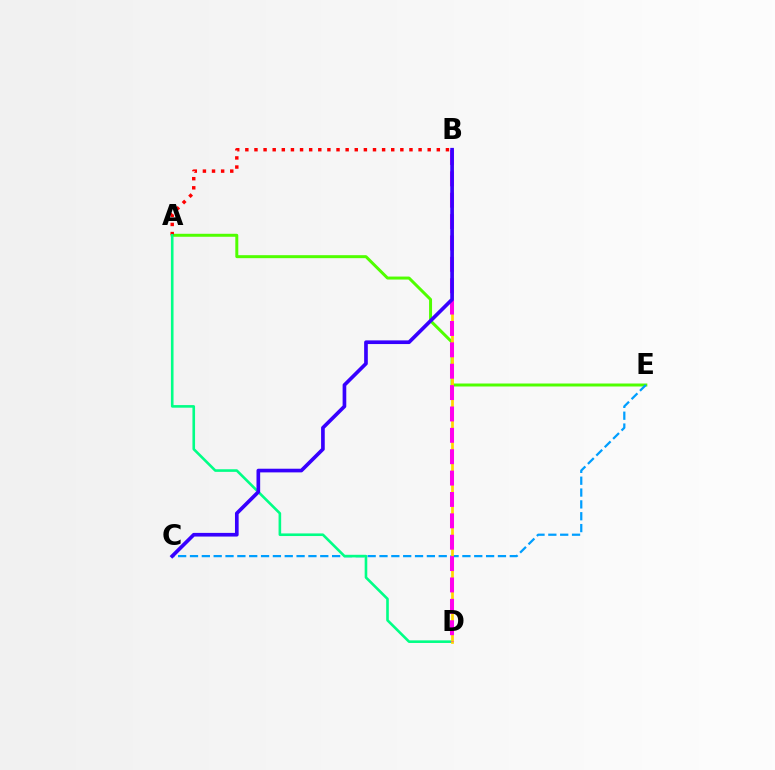{('A', 'E'): [{'color': '#4fff00', 'line_style': 'solid', 'thickness': 2.15}], ('C', 'E'): [{'color': '#009eff', 'line_style': 'dashed', 'thickness': 1.61}], ('A', 'B'): [{'color': '#ff0000', 'line_style': 'dotted', 'thickness': 2.48}], ('A', 'D'): [{'color': '#00ff86', 'line_style': 'solid', 'thickness': 1.88}], ('B', 'D'): [{'color': '#ffd500', 'line_style': 'solid', 'thickness': 1.96}, {'color': '#ff00ed', 'line_style': 'dashed', 'thickness': 2.9}], ('B', 'C'): [{'color': '#3700ff', 'line_style': 'solid', 'thickness': 2.64}]}